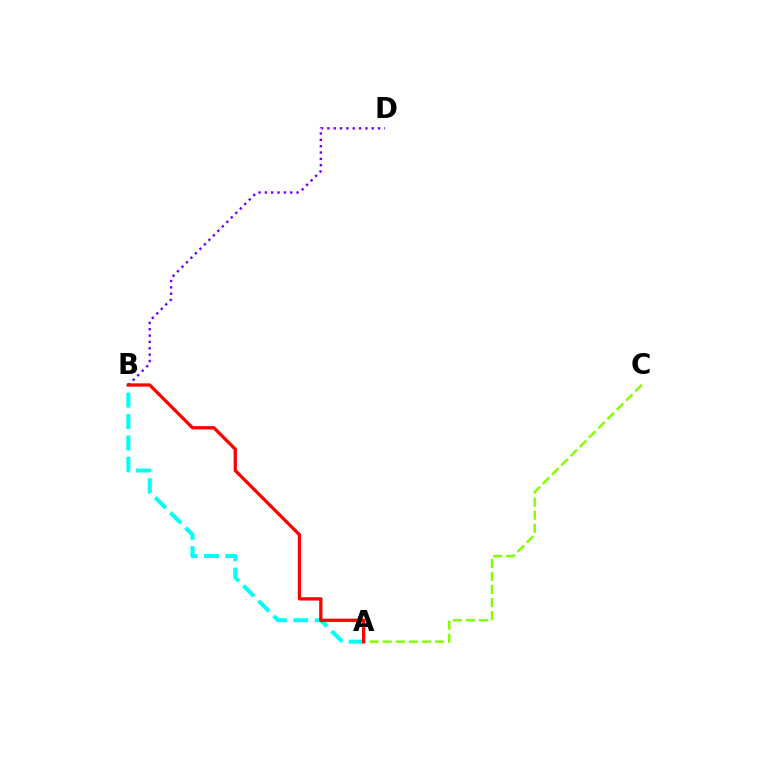{('A', 'C'): [{'color': '#84ff00', 'line_style': 'dashed', 'thickness': 1.78}], ('B', 'D'): [{'color': '#7200ff', 'line_style': 'dotted', 'thickness': 1.72}], ('A', 'B'): [{'color': '#00fff6', 'line_style': 'dashed', 'thickness': 2.91}, {'color': '#ff0000', 'line_style': 'solid', 'thickness': 2.37}]}